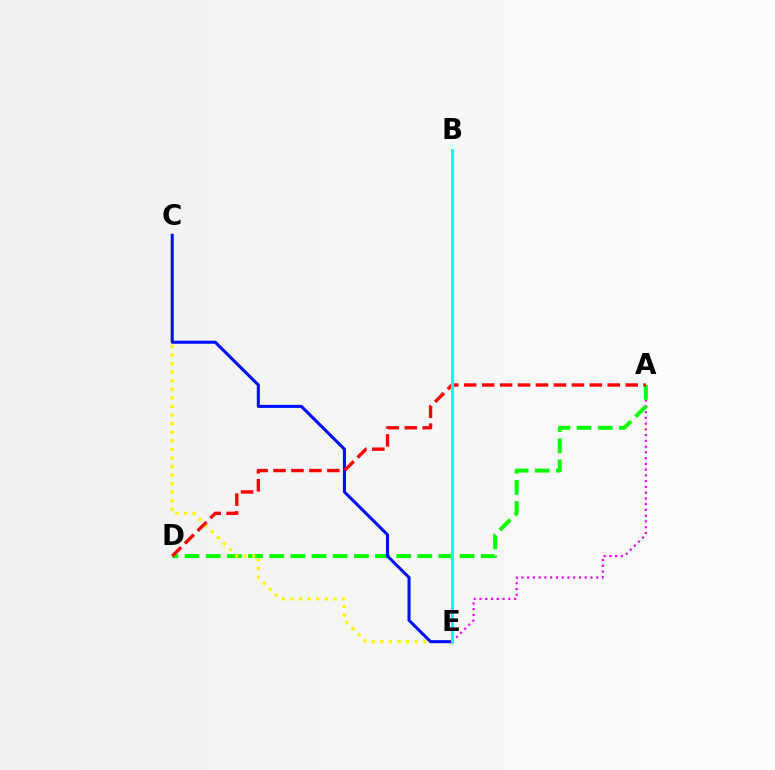{('A', 'E'): [{'color': '#ee00ff', 'line_style': 'dotted', 'thickness': 1.56}], ('A', 'D'): [{'color': '#08ff00', 'line_style': 'dashed', 'thickness': 2.87}, {'color': '#ff0000', 'line_style': 'dashed', 'thickness': 2.44}], ('C', 'E'): [{'color': '#fcf500', 'line_style': 'dotted', 'thickness': 2.33}, {'color': '#0010ff', 'line_style': 'solid', 'thickness': 2.21}], ('B', 'E'): [{'color': '#00fff6', 'line_style': 'solid', 'thickness': 2.13}]}